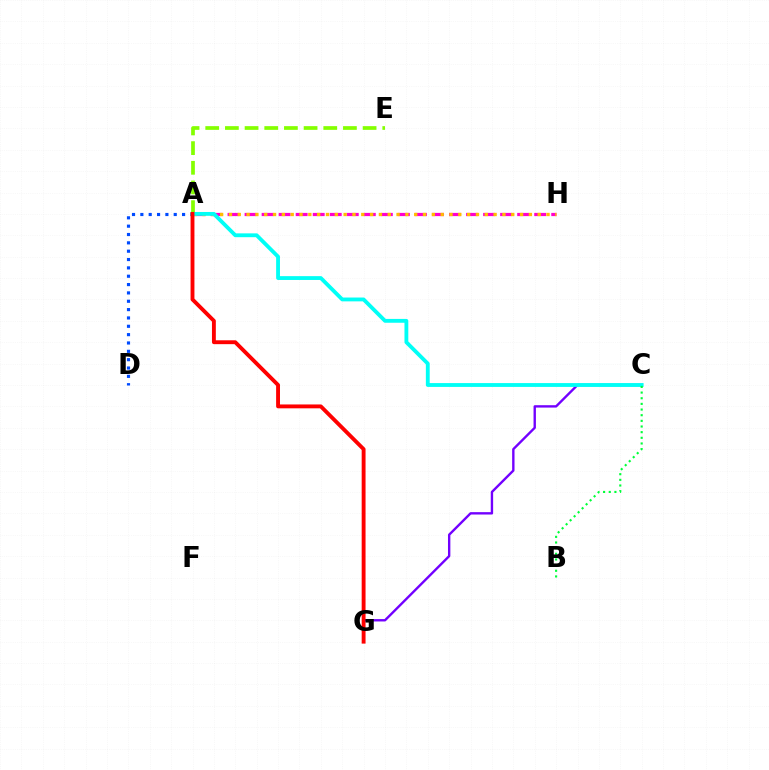{('A', 'H'): [{'color': '#ff00cf', 'line_style': 'dashed', 'thickness': 2.31}, {'color': '#ffbd00', 'line_style': 'dotted', 'thickness': 2.4}], ('A', 'D'): [{'color': '#004bff', 'line_style': 'dotted', 'thickness': 2.27}], ('A', 'E'): [{'color': '#84ff00', 'line_style': 'dashed', 'thickness': 2.67}], ('C', 'G'): [{'color': '#7200ff', 'line_style': 'solid', 'thickness': 1.71}], ('A', 'C'): [{'color': '#00fff6', 'line_style': 'solid', 'thickness': 2.76}], ('B', 'C'): [{'color': '#00ff39', 'line_style': 'dotted', 'thickness': 1.54}], ('A', 'G'): [{'color': '#ff0000', 'line_style': 'solid', 'thickness': 2.79}]}